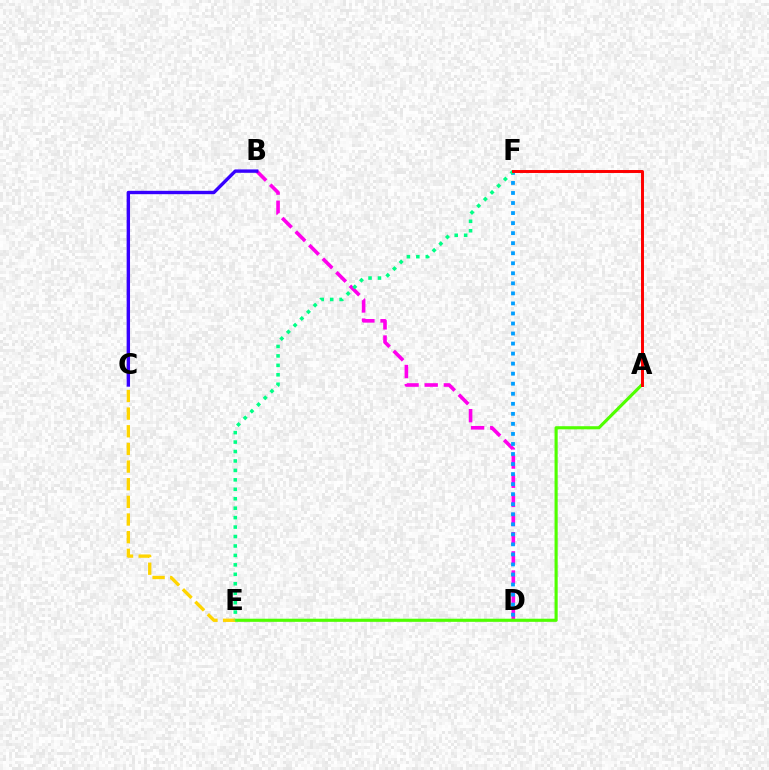{('B', 'D'): [{'color': '#ff00ed', 'line_style': 'dashed', 'thickness': 2.6}], ('A', 'E'): [{'color': '#4fff00', 'line_style': 'solid', 'thickness': 2.26}], ('C', 'E'): [{'color': '#ffd500', 'line_style': 'dashed', 'thickness': 2.4}], ('D', 'F'): [{'color': '#009eff', 'line_style': 'dotted', 'thickness': 2.73}], ('B', 'C'): [{'color': '#3700ff', 'line_style': 'solid', 'thickness': 2.43}], ('E', 'F'): [{'color': '#00ff86', 'line_style': 'dotted', 'thickness': 2.57}], ('A', 'F'): [{'color': '#ff0000', 'line_style': 'solid', 'thickness': 2.13}]}